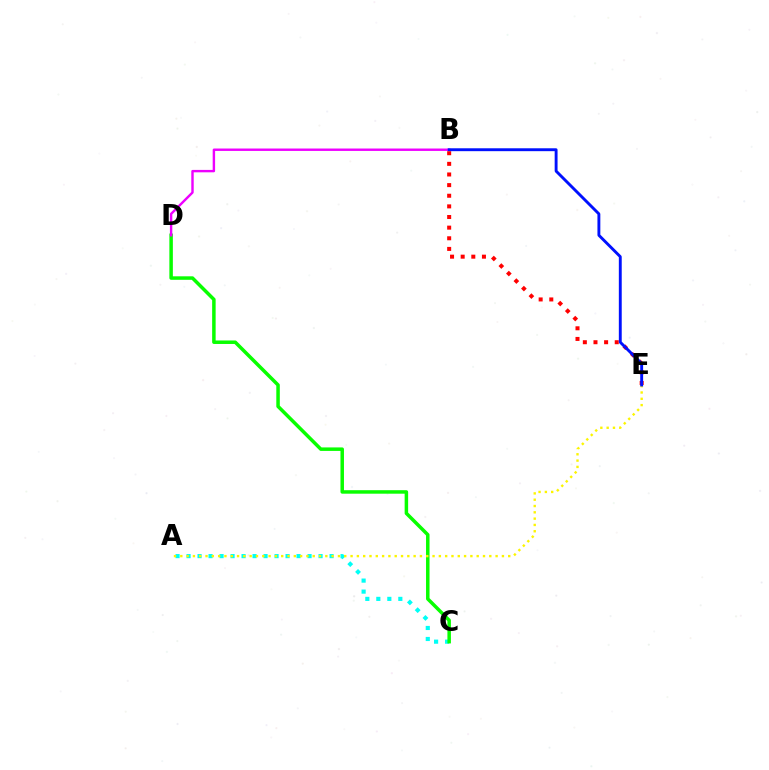{('A', 'C'): [{'color': '#00fff6', 'line_style': 'dotted', 'thickness': 2.99}], ('B', 'E'): [{'color': '#ff0000', 'line_style': 'dotted', 'thickness': 2.89}, {'color': '#0010ff', 'line_style': 'solid', 'thickness': 2.08}], ('C', 'D'): [{'color': '#08ff00', 'line_style': 'solid', 'thickness': 2.52}], ('B', 'D'): [{'color': '#ee00ff', 'line_style': 'solid', 'thickness': 1.74}], ('A', 'E'): [{'color': '#fcf500', 'line_style': 'dotted', 'thickness': 1.71}]}